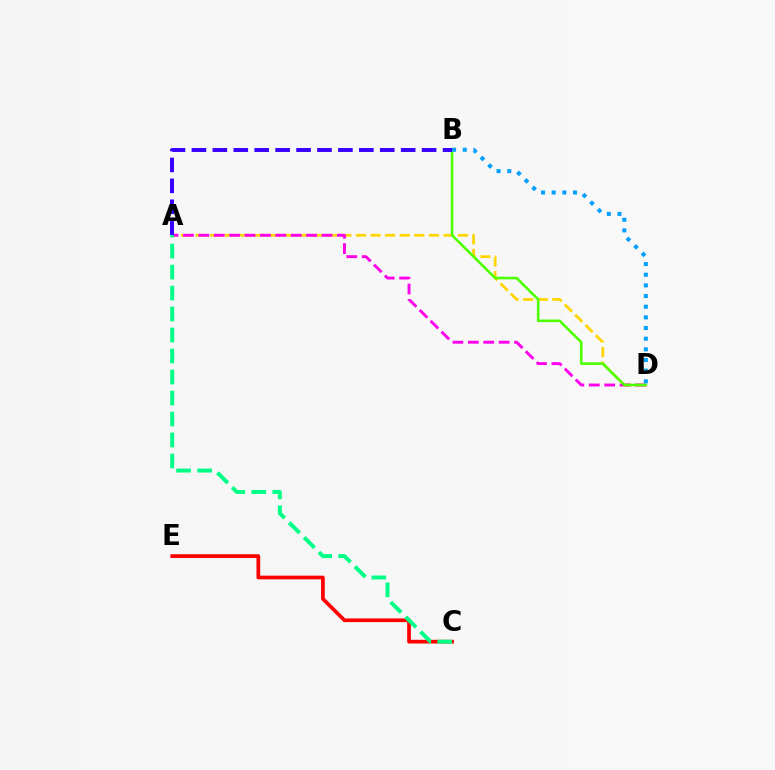{('A', 'D'): [{'color': '#ffd500', 'line_style': 'dashed', 'thickness': 1.98}, {'color': '#ff00ed', 'line_style': 'dashed', 'thickness': 2.09}], ('B', 'D'): [{'color': '#4fff00', 'line_style': 'solid', 'thickness': 1.88}, {'color': '#009eff', 'line_style': 'dotted', 'thickness': 2.9}], ('C', 'E'): [{'color': '#ff0000', 'line_style': 'solid', 'thickness': 2.66}], ('A', 'C'): [{'color': '#00ff86', 'line_style': 'dashed', 'thickness': 2.85}], ('A', 'B'): [{'color': '#3700ff', 'line_style': 'dashed', 'thickness': 2.84}]}